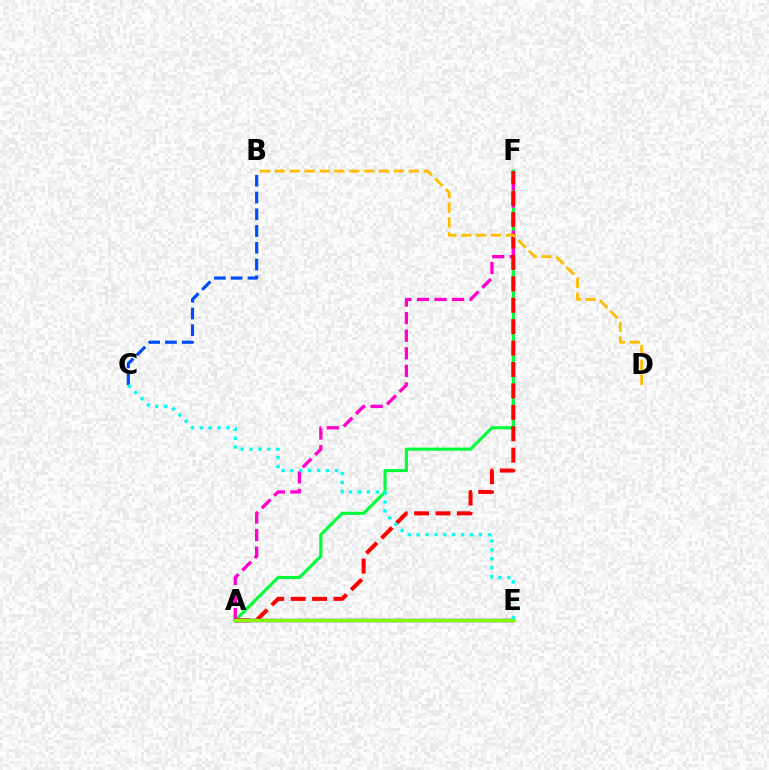{('A', 'F'): [{'color': '#00ff39', 'line_style': 'solid', 'thickness': 2.27}, {'color': '#ff00cf', 'line_style': 'dashed', 'thickness': 2.39}, {'color': '#ff0000', 'line_style': 'dashed', 'thickness': 2.91}], ('A', 'E'): [{'color': '#7200ff', 'line_style': 'solid', 'thickness': 2.46}, {'color': '#84ff00', 'line_style': 'solid', 'thickness': 2.4}], ('B', 'C'): [{'color': '#004bff', 'line_style': 'dashed', 'thickness': 2.28}], ('C', 'E'): [{'color': '#00fff6', 'line_style': 'dotted', 'thickness': 2.42}], ('B', 'D'): [{'color': '#ffbd00', 'line_style': 'dashed', 'thickness': 2.02}]}